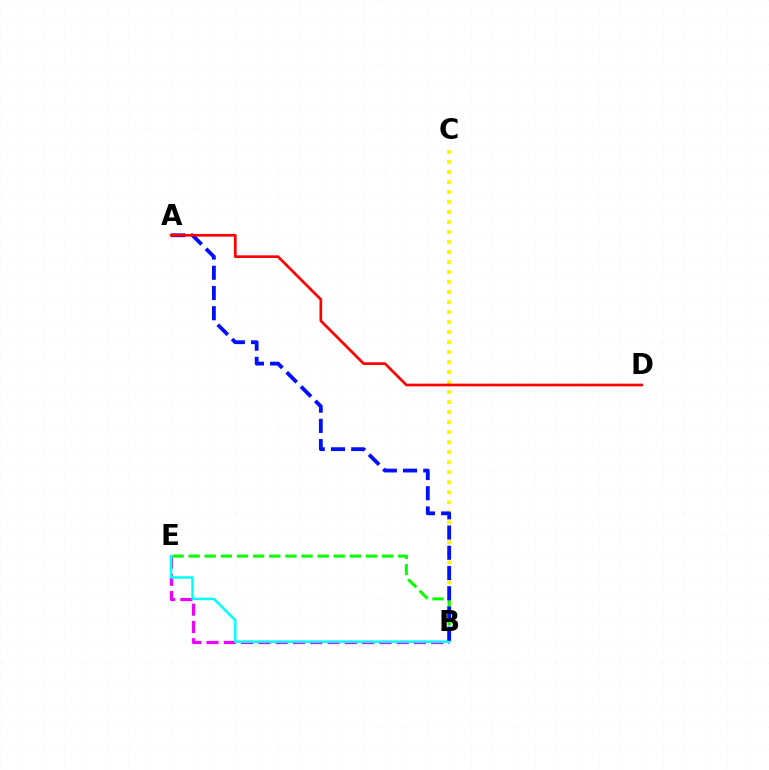{('B', 'C'): [{'color': '#fcf500', 'line_style': 'dotted', 'thickness': 2.72}], ('B', 'E'): [{'color': '#ee00ff', 'line_style': 'dashed', 'thickness': 2.35}, {'color': '#08ff00', 'line_style': 'dashed', 'thickness': 2.19}, {'color': '#00fff6', 'line_style': 'solid', 'thickness': 1.8}], ('A', 'B'): [{'color': '#0010ff', 'line_style': 'dashed', 'thickness': 2.75}], ('A', 'D'): [{'color': '#ff0000', 'line_style': 'solid', 'thickness': 1.94}]}